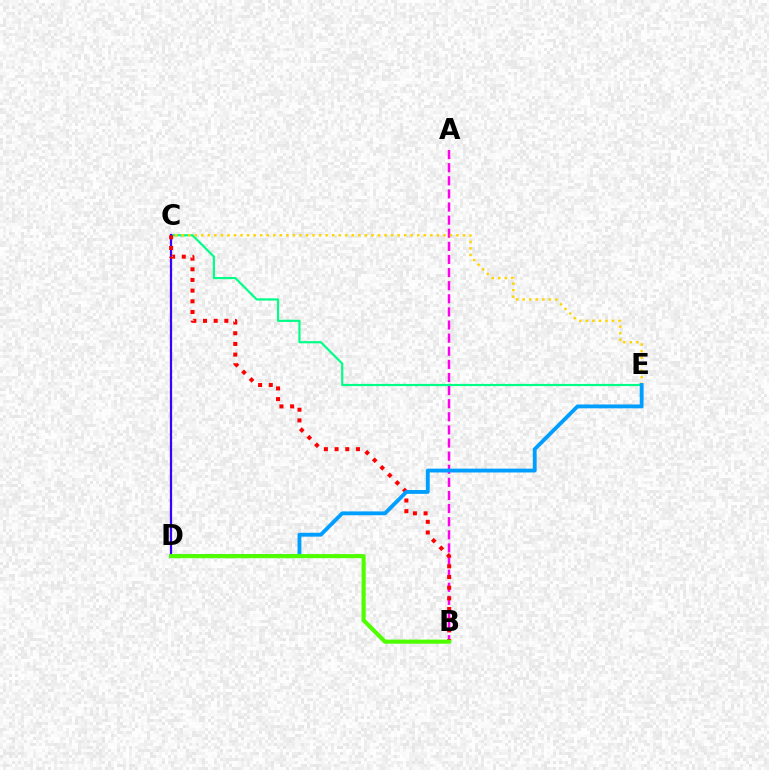{('A', 'B'): [{'color': '#ff00ed', 'line_style': 'dashed', 'thickness': 1.78}], ('C', 'E'): [{'color': '#00ff86', 'line_style': 'solid', 'thickness': 1.57}, {'color': '#ffd500', 'line_style': 'dotted', 'thickness': 1.78}], ('C', 'D'): [{'color': '#3700ff', 'line_style': 'solid', 'thickness': 1.62}], ('B', 'C'): [{'color': '#ff0000', 'line_style': 'dotted', 'thickness': 2.9}], ('D', 'E'): [{'color': '#009eff', 'line_style': 'solid', 'thickness': 2.77}], ('B', 'D'): [{'color': '#4fff00', 'line_style': 'solid', 'thickness': 2.96}]}